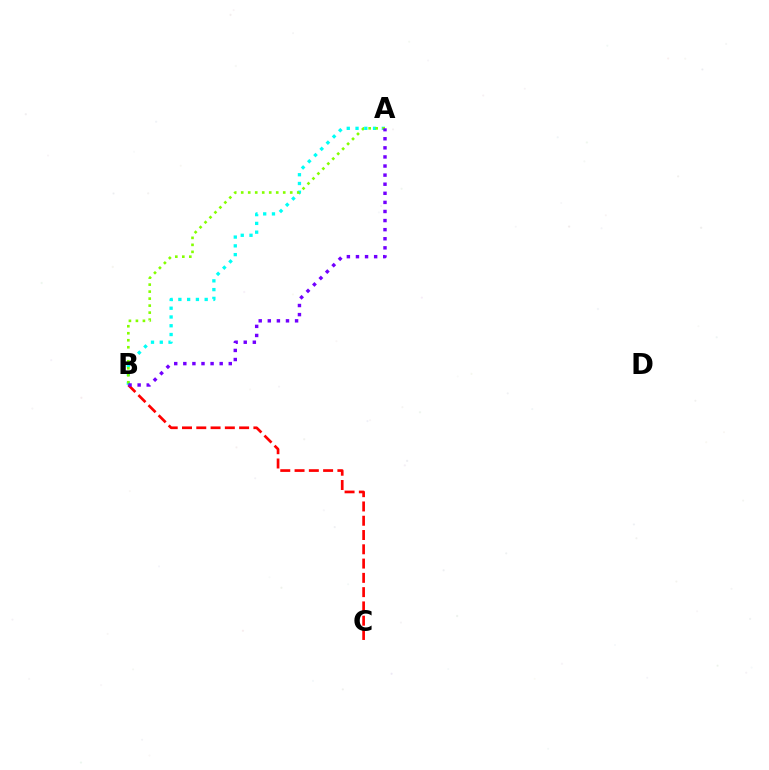{('A', 'B'): [{'color': '#00fff6', 'line_style': 'dotted', 'thickness': 2.38}, {'color': '#84ff00', 'line_style': 'dotted', 'thickness': 1.9}, {'color': '#7200ff', 'line_style': 'dotted', 'thickness': 2.47}], ('B', 'C'): [{'color': '#ff0000', 'line_style': 'dashed', 'thickness': 1.94}]}